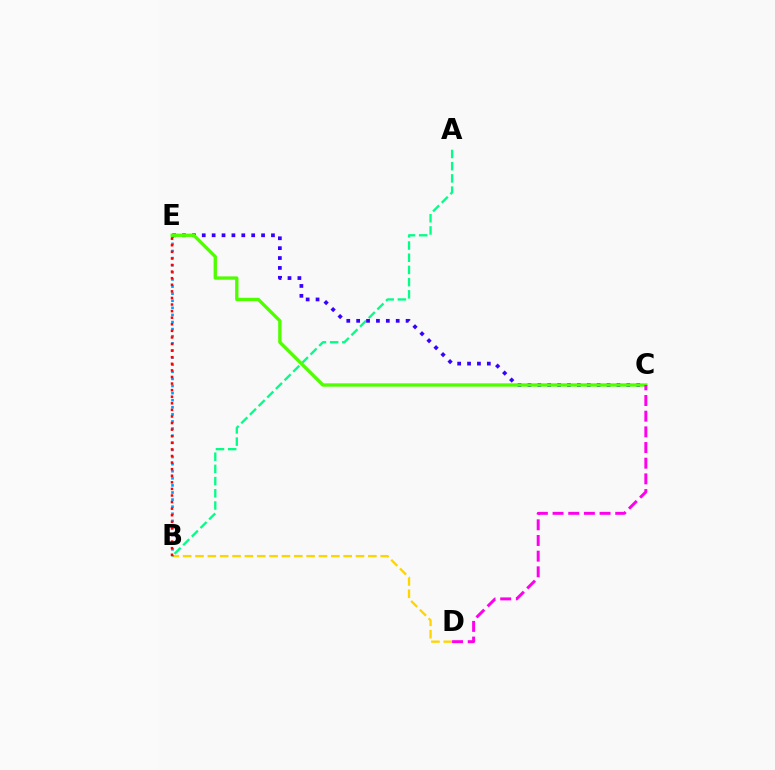{('B', 'D'): [{'color': '#ffd500', 'line_style': 'dashed', 'thickness': 1.68}], ('A', 'B'): [{'color': '#00ff86', 'line_style': 'dashed', 'thickness': 1.66}], ('B', 'E'): [{'color': '#009eff', 'line_style': 'dotted', 'thickness': 1.93}, {'color': '#ff0000', 'line_style': 'dotted', 'thickness': 1.79}], ('C', 'E'): [{'color': '#3700ff', 'line_style': 'dotted', 'thickness': 2.69}, {'color': '#4fff00', 'line_style': 'solid', 'thickness': 2.4}], ('C', 'D'): [{'color': '#ff00ed', 'line_style': 'dashed', 'thickness': 2.13}]}